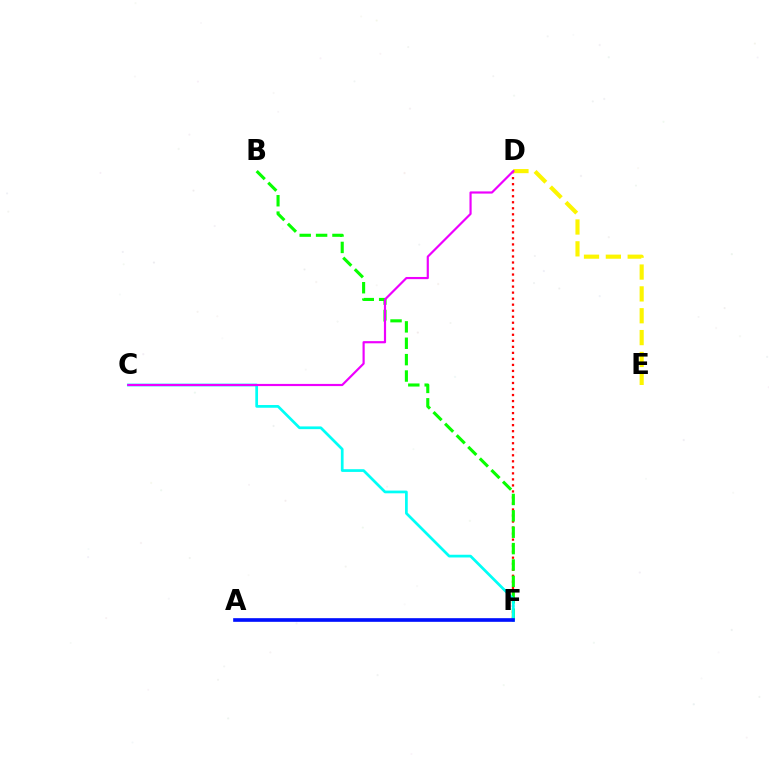{('D', 'F'): [{'color': '#ff0000', 'line_style': 'dotted', 'thickness': 1.64}], ('B', 'F'): [{'color': '#08ff00', 'line_style': 'dashed', 'thickness': 2.23}], ('C', 'F'): [{'color': '#00fff6', 'line_style': 'solid', 'thickness': 1.96}], ('D', 'E'): [{'color': '#fcf500', 'line_style': 'dashed', 'thickness': 2.97}], ('C', 'D'): [{'color': '#ee00ff', 'line_style': 'solid', 'thickness': 1.57}], ('A', 'F'): [{'color': '#0010ff', 'line_style': 'solid', 'thickness': 2.62}]}